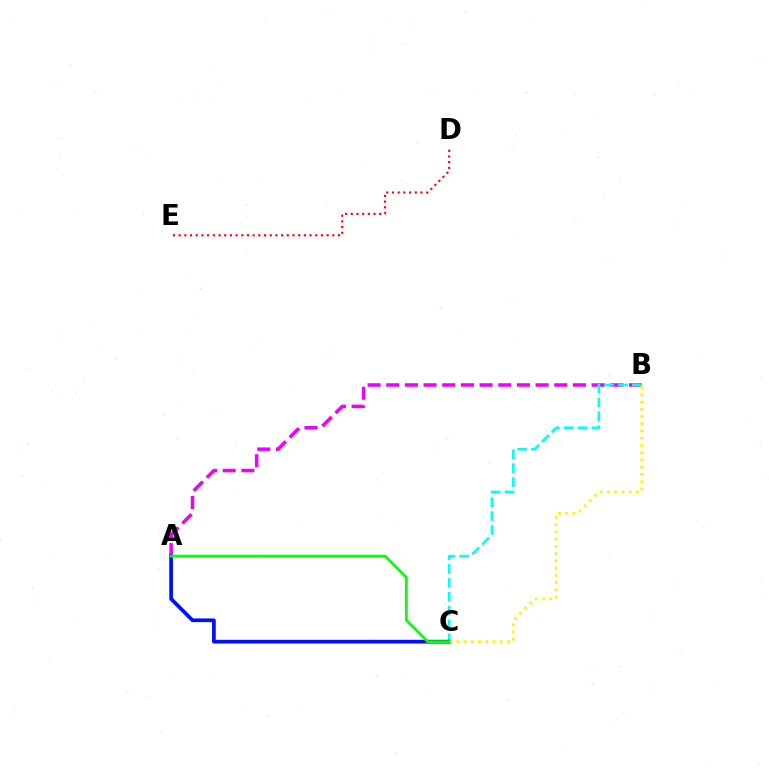{('D', 'E'): [{'color': '#ff0000', 'line_style': 'dotted', 'thickness': 1.55}], ('A', 'B'): [{'color': '#ee00ff', 'line_style': 'dashed', 'thickness': 2.54}], ('B', 'C'): [{'color': '#00fff6', 'line_style': 'dashed', 'thickness': 1.88}, {'color': '#fcf500', 'line_style': 'dotted', 'thickness': 1.97}], ('A', 'C'): [{'color': '#0010ff', 'line_style': 'solid', 'thickness': 2.68}, {'color': '#08ff00', 'line_style': 'solid', 'thickness': 1.97}]}